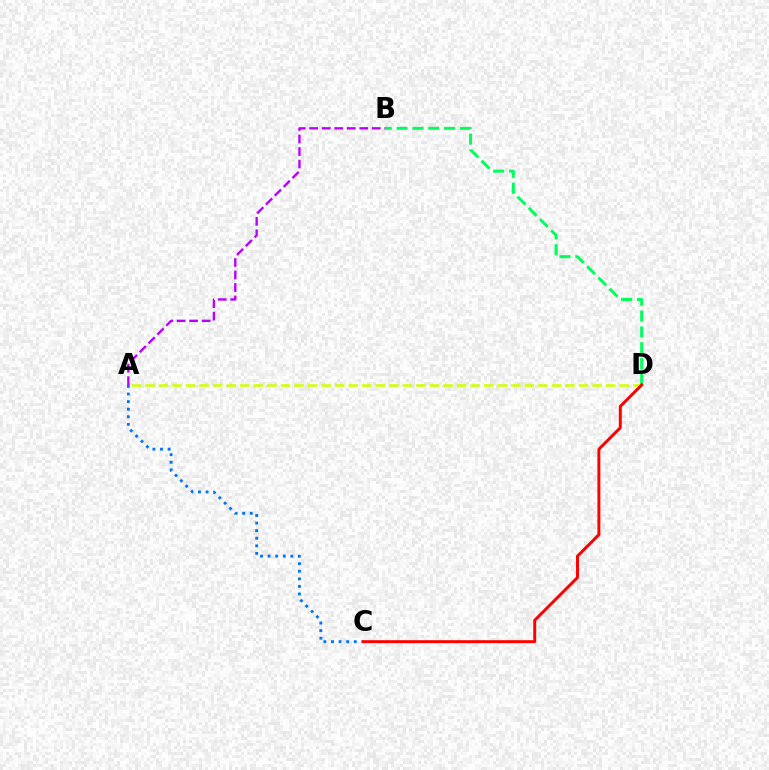{('A', 'C'): [{'color': '#0074ff', 'line_style': 'dotted', 'thickness': 2.06}], ('A', 'B'): [{'color': '#b900ff', 'line_style': 'dashed', 'thickness': 1.7}], ('A', 'D'): [{'color': '#d1ff00', 'line_style': 'dashed', 'thickness': 1.84}], ('B', 'D'): [{'color': '#00ff5c', 'line_style': 'dashed', 'thickness': 2.15}], ('C', 'D'): [{'color': '#ff0000', 'line_style': 'solid', 'thickness': 2.13}]}